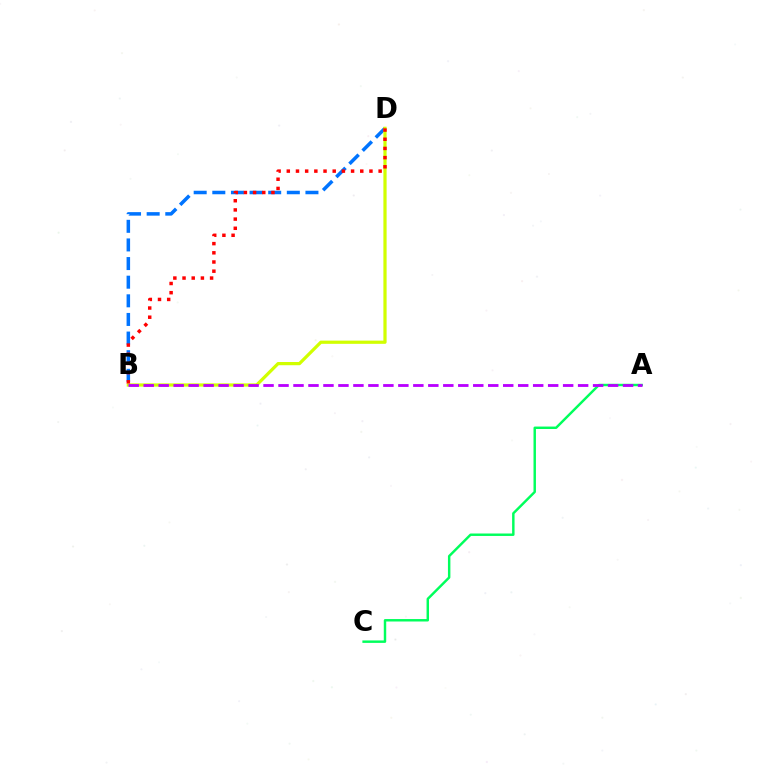{('B', 'D'): [{'color': '#0074ff', 'line_style': 'dashed', 'thickness': 2.53}, {'color': '#d1ff00', 'line_style': 'solid', 'thickness': 2.32}, {'color': '#ff0000', 'line_style': 'dotted', 'thickness': 2.5}], ('A', 'C'): [{'color': '#00ff5c', 'line_style': 'solid', 'thickness': 1.76}], ('A', 'B'): [{'color': '#b900ff', 'line_style': 'dashed', 'thickness': 2.04}]}